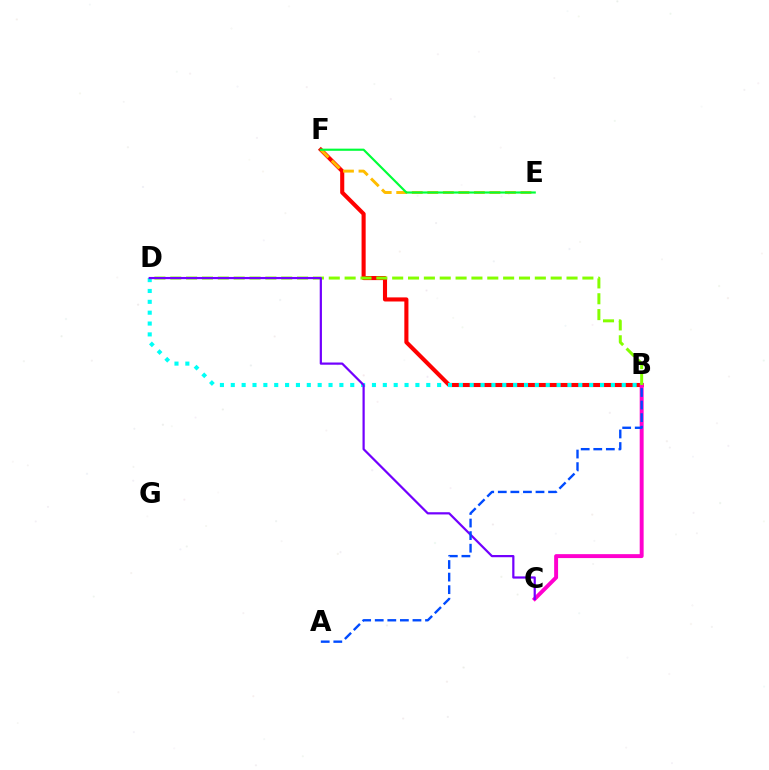{('B', 'F'): [{'color': '#ff0000', 'line_style': 'solid', 'thickness': 2.95}], ('B', 'C'): [{'color': '#ff00cf', 'line_style': 'solid', 'thickness': 2.83}], ('E', 'F'): [{'color': '#ffbd00', 'line_style': 'dashed', 'thickness': 2.11}, {'color': '#00ff39', 'line_style': 'solid', 'thickness': 1.55}], ('B', 'D'): [{'color': '#00fff6', 'line_style': 'dotted', 'thickness': 2.95}, {'color': '#84ff00', 'line_style': 'dashed', 'thickness': 2.15}], ('C', 'D'): [{'color': '#7200ff', 'line_style': 'solid', 'thickness': 1.6}], ('A', 'B'): [{'color': '#004bff', 'line_style': 'dashed', 'thickness': 1.71}]}